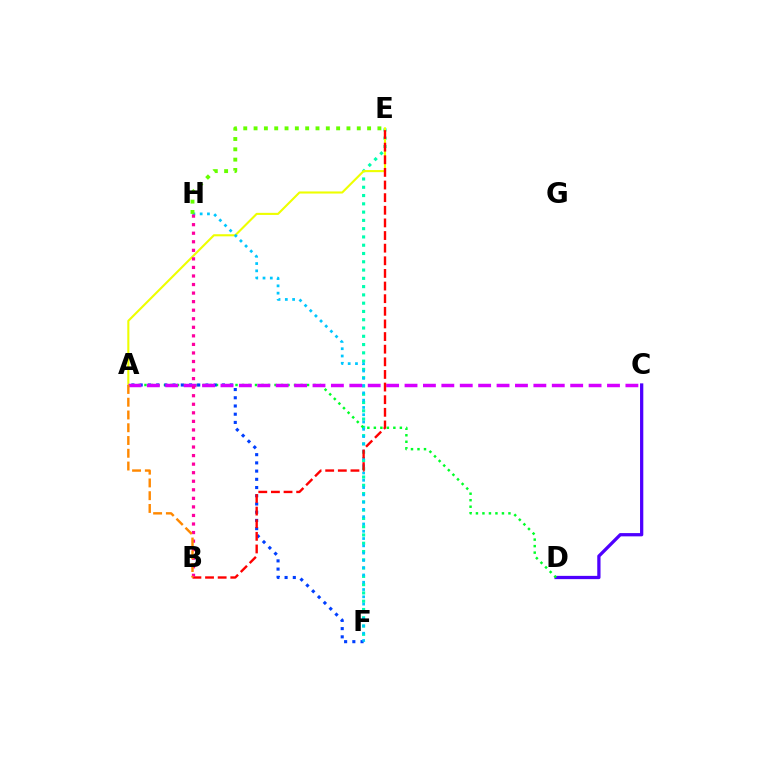{('C', 'D'): [{'color': '#4f00ff', 'line_style': 'solid', 'thickness': 2.35}], ('E', 'F'): [{'color': '#00ffaf', 'line_style': 'dotted', 'thickness': 2.25}], ('A', 'E'): [{'color': '#eeff00', 'line_style': 'solid', 'thickness': 1.51}], ('A', 'D'): [{'color': '#00ff27', 'line_style': 'dotted', 'thickness': 1.77}], ('A', 'F'): [{'color': '#003fff', 'line_style': 'dotted', 'thickness': 2.23}], ('F', 'H'): [{'color': '#00c7ff', 'line_style': 'dotted', 'thickness': 1.98}], ('E', 'H'): [{'color': '#66ff00', 'line_style': 'dotted', 'thickness': 2.8}], ('A', 'C'): [{'color': '#d600ff', 'line_style': 'dashed', 'thickness': 2.5}], ('B', 'E'): [{'color': '#ff0000', 'line_style': 'dashed', 'thickness': 1.72}], ('B', 'H'): [{'color': '#ff00a0', 'line_style': 'dotted', 'thickness': 2.32}], ('A', 'B'): [{'color': '#ff8800', 'line_style': 'dashed', 'thickness': 1.73}]}